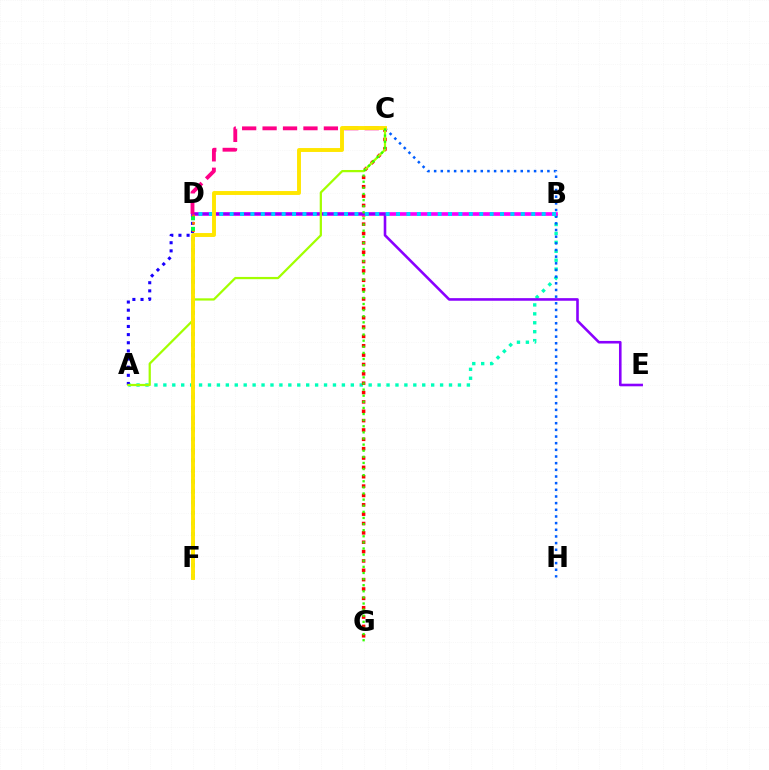{('A', 'B'): [{'color': '#00ffbb', 'line_style': 'dotted', 'thickness': 2.43}], ('C', 'G'): [{'color': '#ff0000', 'line_style': 'dotted', 'thickness': 2.54}, {'color': '#31ff00', 'line_style': 'dotted', 'thickness': 1.66}], ('C', 'H'): [{'color': '#005dff', 'line_style': 'dotted', 'thickness': 1.81}], ('A', 'D'): [{'color': '#1900ff', 'line_style': 'dotted', 'thickness': 2.21}], ('B', 'D'): [{'color': '#fa00f9', 'line_style': 'solid', 'thickness': 2.64}, {'color': '#00d3ff', 'line_style': 'dotted', 'thickness': 2.83}], ('D', 'E'): [{'color': '#8a00ff', 'line_style': 'solid', 'thickness': 1.87}], ('D', 'F'): [{'color': '#ff7000', 'line_style': 'dotted', 'thickness': 2.01}, {'color': '#00ff45', 'line_style': 'dotted', 'thickness': 2.86}], ('A', 'C'): [{'color': '#a2ff00', 'line_style': 'solid', 'thickness': 1.61}], ('C', 'D'): [{'color': '#ff0088', 'line_style': 'dashed', 'thickness': 2.78}], ('C', 'F'): [{'color': '#ffe600', 'line_style': 'solid', 'thickness': 2.82}]}